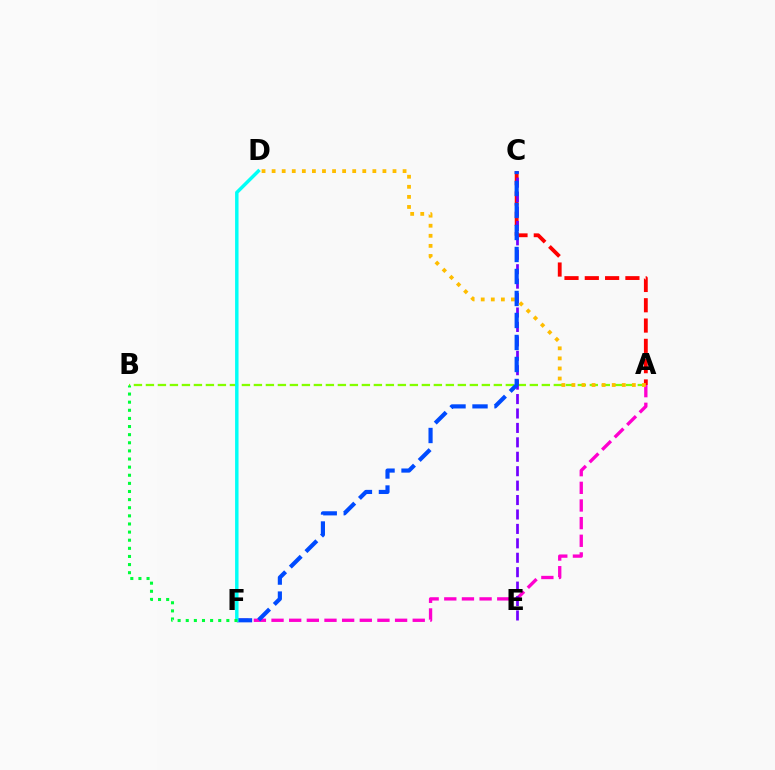{('A', 'B'): [{'color': '#84ff00', 'line_style': 'dashed', 'thickness': 1.63}], ('A', 'F'): [{'color': '#ff00cf', 'line_style': 'dashed', 'thickness': 2.4}], ('A', 'C'): [{'color': '#ff0000', 'line_style': 'dashed', 'thickness': 2.76}], ('C', 'E'): [{'color': '#7200ff', 'line_style': 'dashed', 'thickness': 1.96}], ('A', 'D'): [{'color': '#ffbd00', 'line_style': 'dotted', 'thickness': 2.74}], ('C', 'F'): [{'color': '#004bff', 'line_style': 'dashed', 'thickness': 2.99}], ('D', 'F'): [{'color': '#00fff6', 'line_style': 'solid', 'thickness': 2.49}], ('B', 'F'): [{'color': '#00ff39', 'line_style': 'dotted', 'thickness': 2.21}]}